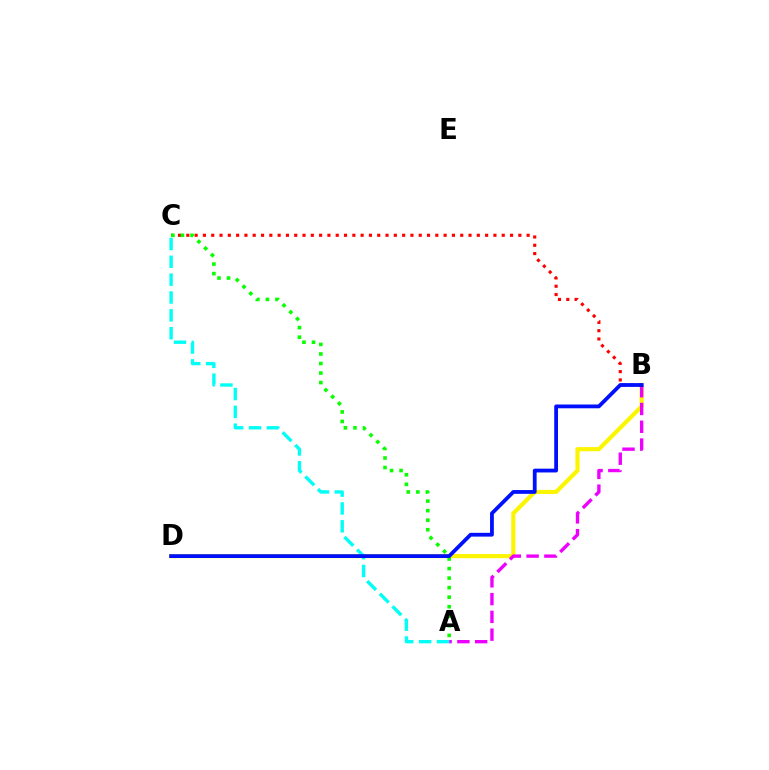{('B', 'D'): [{'color': '#fcf500', 'line_style': 'solid', 'thickness': 2.98}, {'color': '#0010ff', 'line_style': 'solid', 'thickness': 2.73}], ('A', 'B'): [{'color': '#ee00ff', 'line_style': 'dashed', 'thickness': 2.42}], ('B', 'C'): [{'color': '#ff0000', 'line_style': 'dotted', 'thickness': 2.26}], ('A', 'C'): [{'color': '#08ff00', 'line_style': 'dotted', 'thickness': 2.59}, {'color': '#00fff6', 'line_style': 'dashed', 'thickness': 2.42}]}